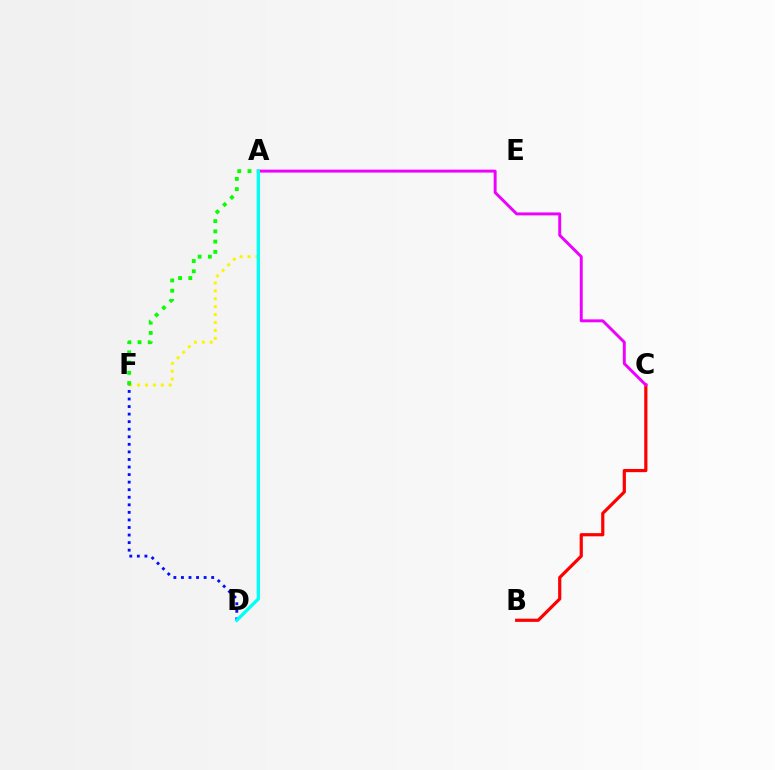{('A', 'F'): [{'color': '#fcf500', 'line_style': 'dotted', 'thickness': 2.15}, {'color': '#08ff00', 'line_style': 'dotted', 'thickness': 2.78}], ('B', 'C'): [{'color': '#ff0000', 'line_style': 'solid', 'thickness': 2.3}], ('D', 'F'): [{'color': '#0010ff', 'line_style': 'dotted', 'thickness': 2.05}], ('A', 'C'): [{'color': '#ee00ff', 'line_style': 'solid', 'thickness': 2.12}], ('A', 'D'): [{'color': '#00fff6', 'line_style': 'solid', 'thickness': 2.39}]}